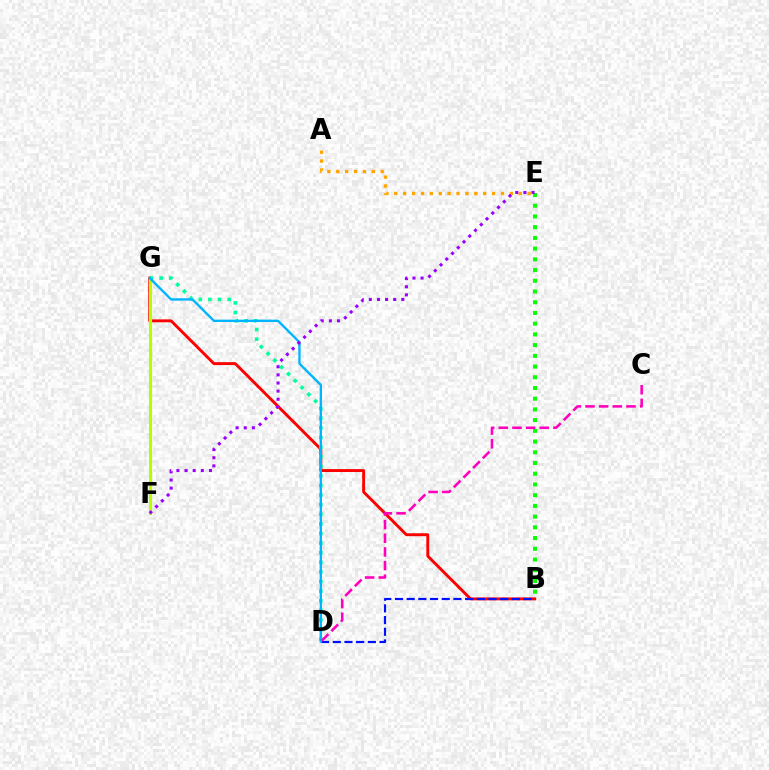{('B', 'G'): [{'color': '#ff0000', 'line_style': 'solid', 'thickness': 2.1}], ('B', 'E'): [{'color': '#08ff00', 'line_style': 'dotted', 'thickness': 2.91}], ('B', 'D'): [{'color': '#0010ff', 'line_style': 'dashed', 'thickness': 1.59}], ('F', 'G'): [{'color': '#b3ff00', 'line_style': 'solid', 'thickness': 2.26}], ('D', 'G'): [{'color': '#00ff9d', 'line_style': 'dotted', 'thickness': 2.61}, {'color': '#00b5ff', 'line_style': 'solid', 'thickness': 1.69}], ('C', 'D'): [{'color': '#ff00bd', 'line_style': 'dashed', 'thickness': 1.86}], ('A', 'E'): [{'color': '#ffa500', 'line_style': 'dotted', 'thickness': 2.42}], ('E', 'F'): [{'color': '#9b00ff', 'line_style': 'dotted', 'thickness': 2.21}]}